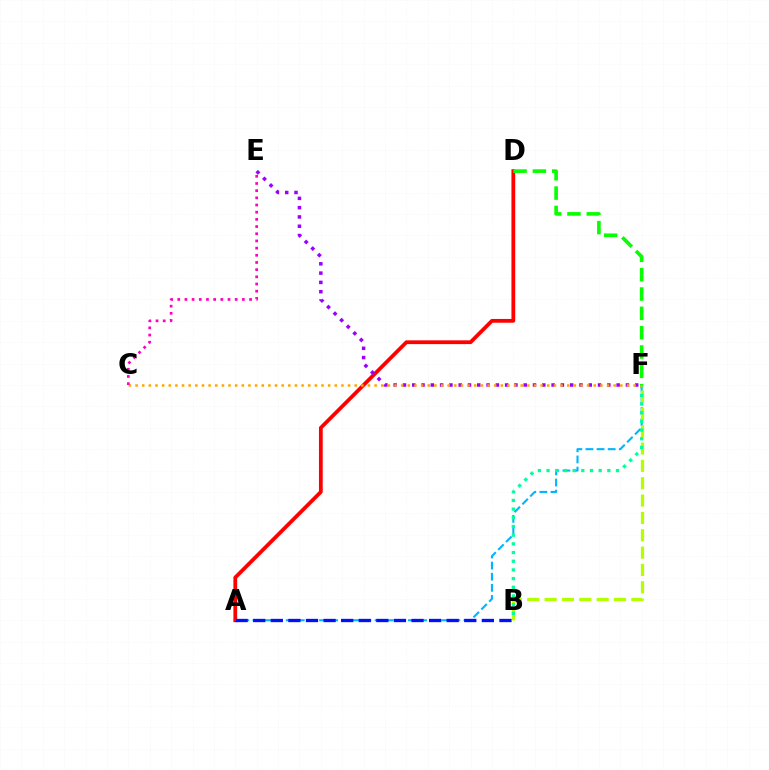{('A', 'D'): [{'color': '#ff0000', 'line_style': 'solid', 'thickness': 2.72}], ('A', 'F'): [{'color': '#00b5ff', 'line_style': 'dashed', 'thickness': 1.51}], ('E', 'F'): [{'color': '#9b00ff', 'line_style': 'dotted', 'thickness': 2.52}], ('B', 'F'): [{'color': '#b3ff00', 'line_style': 'dashed', 'thickness': 2.36}, {'color': '#00ff9d', 'line_style': 'dotted', 'thickness': 2.36}], ('C', 'F'): [{'color': '#ffa500', 'line_style': 'dotted', 'thickness': 1.8}], ('C', 'E'): [{'color': '#ff00bd', 'line_style': 'dotted', 'thickness': 1.95}], ('A', 'B'): [{'color': '#0010ff', 'line_style': 'dashed', 'thickness': 2.39}], ('D', 'F'): [{'color': '#08ff00', 'line_style': 'dashed', 'thickness': 2.63}]}